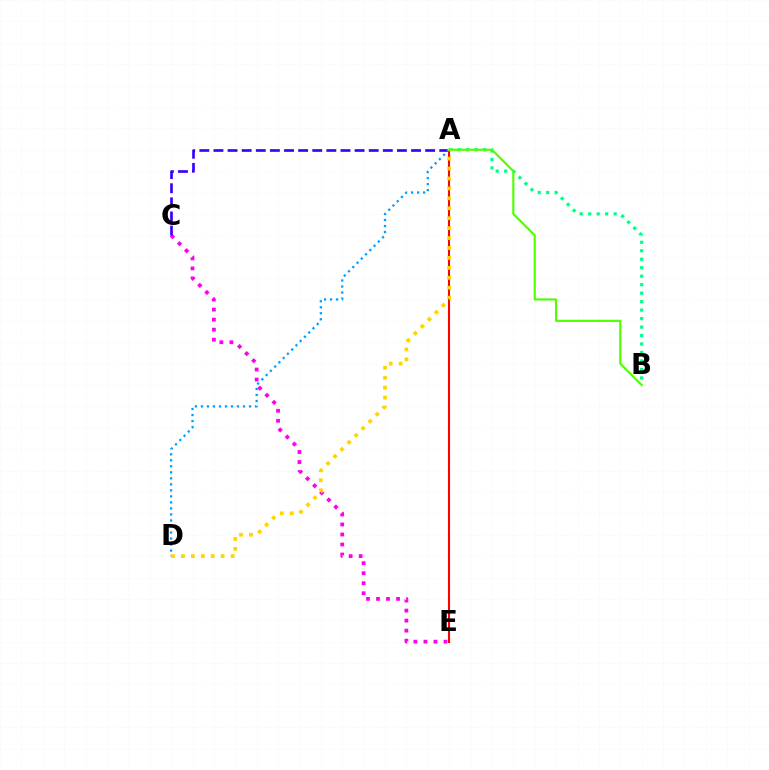{('C', 'E'): [{'color': '#ff00ed', 'line_style': 'dotted', 'thickness': 2.72}], ('A', 'B'): [{'color': '#00ff86', 'line_style': 'dotted', 'thickness': 2.3}, {'color': '#4fff00', 'line_style': 'solid', 'thickness': 1.54}], ('A', 'C'): [{'color': '#3700ff', 'line_style': 'dashed', 'thickness': 1.92}], ('A', 'E'): [{'color': '#ff0000', 'line_style': 'solid', 'thickness': 1.51}], ('A', 'D'): [{'color': '#009eff', 'line_style': 'dotted', 'thickness': 1.63}, {'color': '#ffd500', 'line_style': 'dotted', 'thickness': 2.7}]}